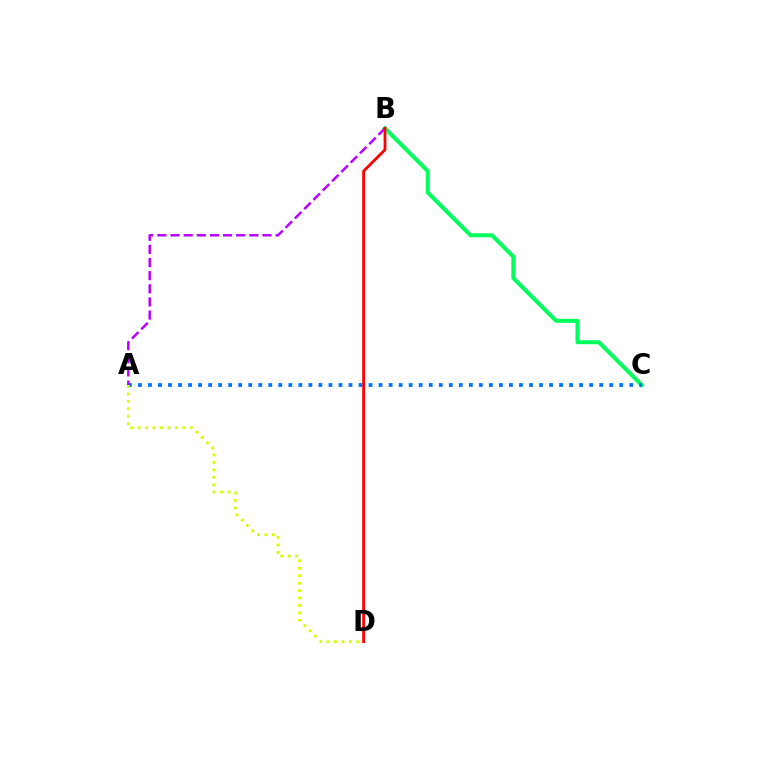{('B', 'C'): [{'color': '#00ff5c', 'line_style': 'solid', 'thickness': 2.88}], ('A', 'C'): [{'color': '#0074ff', 'line_style': 'dotted', 'thickness': 2.72}], ('A', 'B'): [{'color': '#b900ff', 'line_style': 'dashed', 'thickness': 1.79}], ('B', 'D'): [{'color': '#ff0000', 'line_style': 'solid', 'thickness': 2.02}], ('A', 'D'): [{'color': '#d1ff00', 'line_style': 'dotted', 'thickness': 2.02}]}